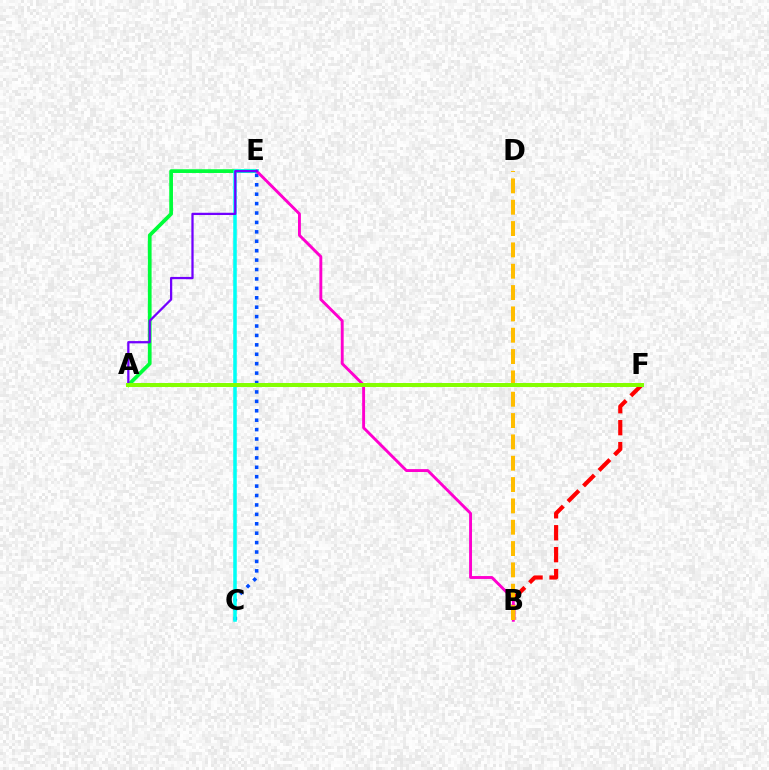{('C', 'E'): [{'color': '#004bff', 'line_style': 'dotted', 'thickness': 2.56}, {'color': '#00fff6', 'line_style': 'solid', 'thickness': 2.54}], ('A', 'E'): [{'color': '#00ff39', 'line_style': 'solid', 'thickness': 2.69}, {'color': '#7200ff', 'line_style': 'solid', 'thickness': 1.63}], ('B', 'F'): [{'color': '#ff0000', 'line_style': 'dashed', 'thickness': 2.98}], ('B', 'E'): [{'color': '#ff00cf', 'line_style': 'solid', 'thickness': 2.09}], ('B', 'D'): [{'color': '#ffbd00', 'line_style': 'dashed', 'thickness': 2.9}], ('A', 'F'): [{'color': '#84ff00', 'line_style': 'solid', 'thickness': 2.86}]}